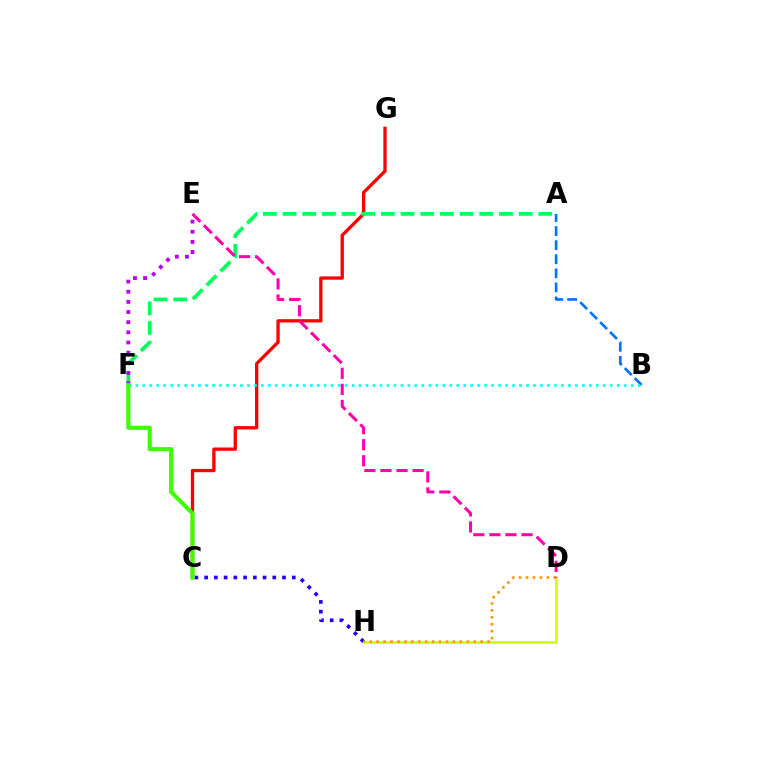{('A', 'B'): [{'color': '#0074ff', 'line_style': 'dashed', 'thickness': 1.91}], ('C', 'G'): [{'color': '#ff0000', 'line_style': 'solid', 'thickness': 2.38}], ('C', 'H'): [{'color': '#2500ff', 'line_style': 'dotted', 'thickness': 2.65}], ('A', 'F'): [{'color': '#00ff5c', 'line_style': 'dashed', 'thickness': 2.67}], ('D', 'H'): [{'color': '#d1ff00', 'line_style': 'solid', 'thickness': 1.89}, {'color': '#ff9400', 'line_style': 'dotted', 'thickness': 1.88}], ('D', 'E'): [{'color': '#ff00ac', 'line_style': 'dashed', 'thickness': 2.18}], ('E', 'F'): [{'color': '#b900ff', 'line_style': 'dotted', 'thickness': 2.76}], ('B', 'F'): [{'color': '#00fff6', 'line_style': 'dotted', 'thickness': 1.9}], ('C', 'F'): [{'color': '#3dff00', 'line_style': 'solid', 'thickness': 2.97}]}